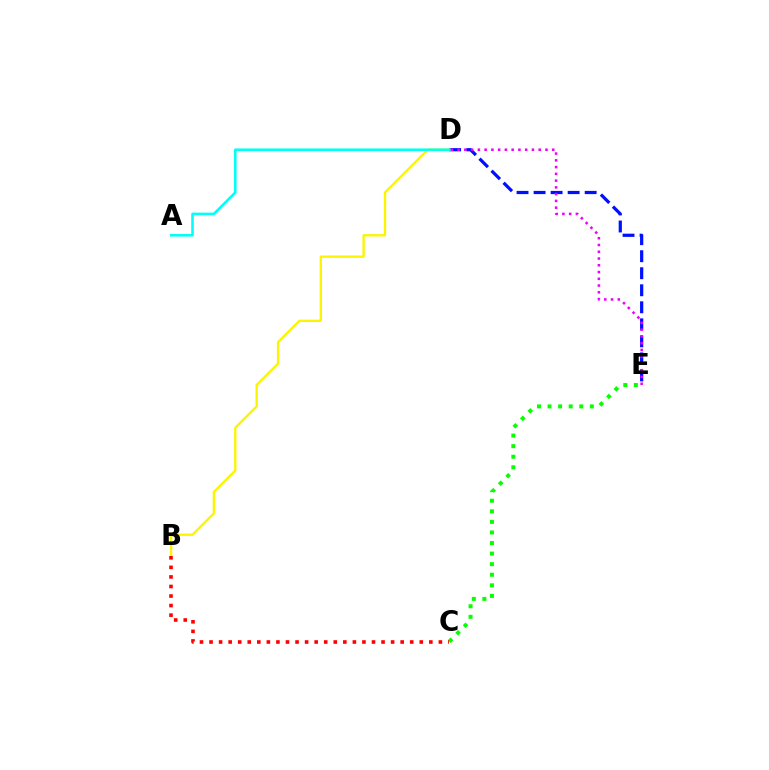{('D', 'E'): [{'color': '#0010ff', 'line_style': 'dashed', 'thickness': 2.31}, {'color': '#ee00ff', 'line_style': 'dotted', 'thickness': 1.84}], ('B', 'D'): [{'color': '#fcf500', 'line_style': 'solid', 'thickness': 1.7}], ('C', 'E'): [{'color': '#08ff00', 'line_style': 'dotted', 'thickness': 2.87}], ('B', 'C'): [{'color': '#ff0000', 'line_style': 'dotted', 'thickness': 2.6}], ('A', 'D'): [{'color': '#00fff6', 'line_style': 'solid', 'thickness': 1.85}]}